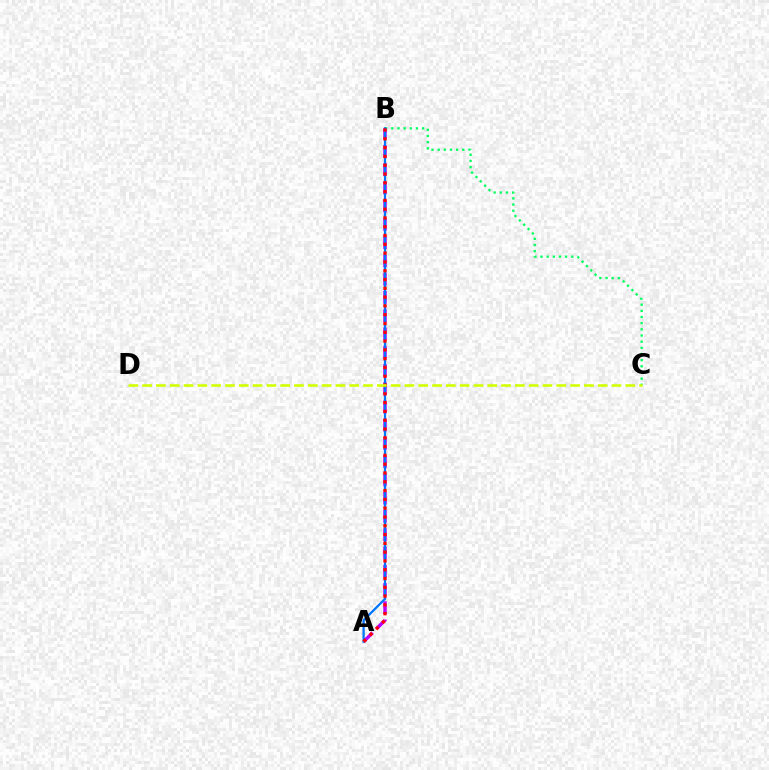{('B', 'C'): [{'color': '#00ff5c', 'line_style': 'dotted', 'thickness': 1.67}], ('A', 'B'): [{'color': '#b900ff', 'line_style': 'dashed', 'thickness': 2.48}, {'color': '#0074ff', 'line_style': 'solid', 'thickness': 1.62}, {'color': '#ff0000', 'line_style': 'dotted', 'thickness': 2.39}], ('C', 'D'): [{'color': '#d1ff00', 'line_style': 'dashed', 'thickness': 1.88}]}